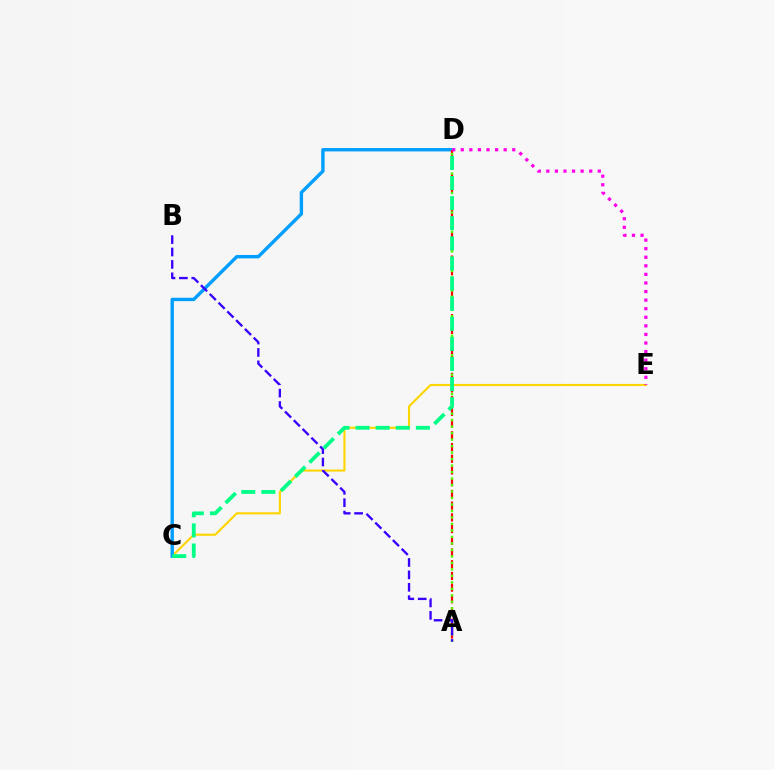{('C', 'E'): [{'color': '#ffd500', 'line_style': 'solid', 'thickness': 1.53}], ('C', 'D'): [{'color': '#009eff', 'line_style': 'solid', 'thickness': 2.43}, {'color': '#00ff86', 'line_style': 'dashed', 'thickness': 2.73}], ('A', 'D'): [{'color': '#ff0000', 'line_style': 'dashed', 'thickness': 1.59}, {'color': '#4fff00', 'line_style': 'dotted', 'thickness': 1.76}], ('D', 'E'): [{'color': '#ff00ed', 'line_style': 'dotted', 'thickness': 2.33}], ('A', 'B'): [{'color': '#3700ff', 'line_style': 'dashed', 'thickness': 1.69}]}